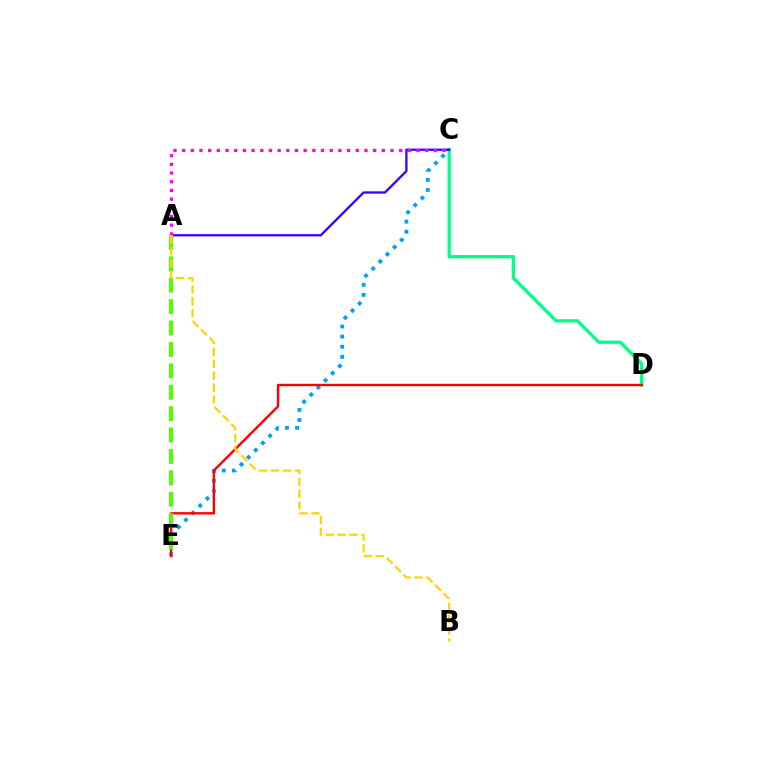{('C', 'D'): [{'color': '#00ff86', 'line_style': 'solid', 'thickness': 2.36}], ('C', 'E'): [{'color': '#009eff', 'line_style': 'dotted', 'thickness': 2.75}], ('A', 'C'): [{'color': '#3700ff', 'line_style': 'solid', 'thickness': 1.64}, {'color': '#ff00ed', 'line_style': 'dotted', 'thickness': 2.36}], ('D', 'E'): [{'color': '#ff0000', 'line_style': 'solid', 'thickness': 1.73}], ('A', 'E'): [{'color': '#4fff00', 'line_style': 'dashed', 'thickness': 2.91}], ('A', 'B'): [{'color': '#ffd500', 'line_style': 'dashed', 'thickness': 1.62}]}